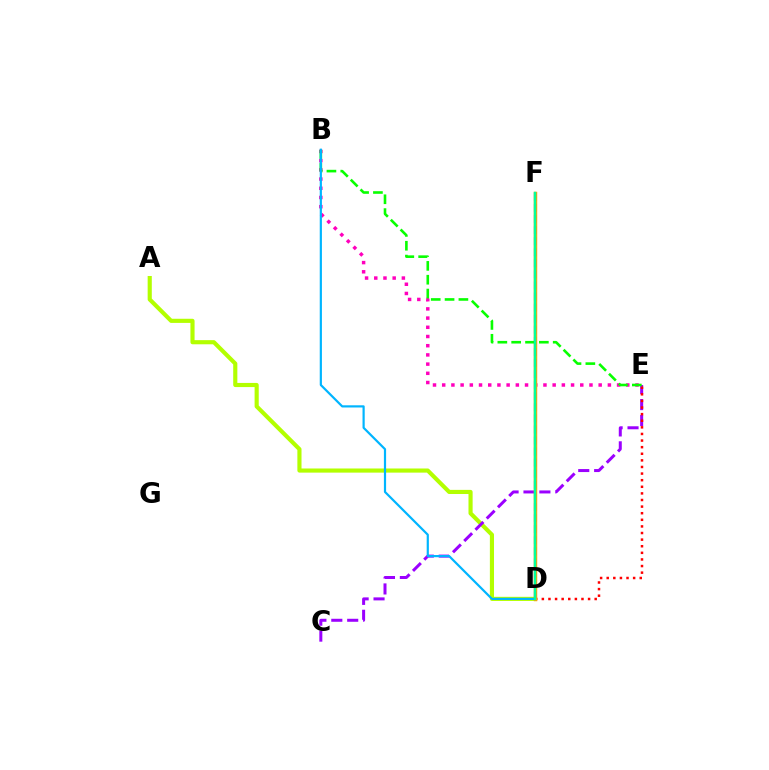{('B', 'E'): [{'color': '#ff00bd', 'line_style': 'dotted', 'thickness': 2.5}, {'color': '#08ff00', 'line_style': 'dashed', 'thickness': 1.88}], ('A', 'D'): [{'color': '#b3ff00', 'line_style': 'solid', 'thickness': 2.98}], ('C', 'E'): [{'color': '#9b00ff', 'line_style': 'dashed', 'thickness': 2.16}], ('D', 'E'): [{'color': '#ff0000', 'line_style': 'dotted', 'thickness': 1.79}], ('D', 'F'): [{'color': '#ffa500', 'line_style': 'solid', 'thickness': 2.49}, {'color': '#0010ff', 'line_style': 'dashed', 'thickness': 1.5}, {'color': '#00ff9d', 'line_style': 'solid', 'thickness': 1.75}], ('B', 'D'): [{'color': '#00b5ff', 'line_style': 'solid', 'thickness': 1.58}]}